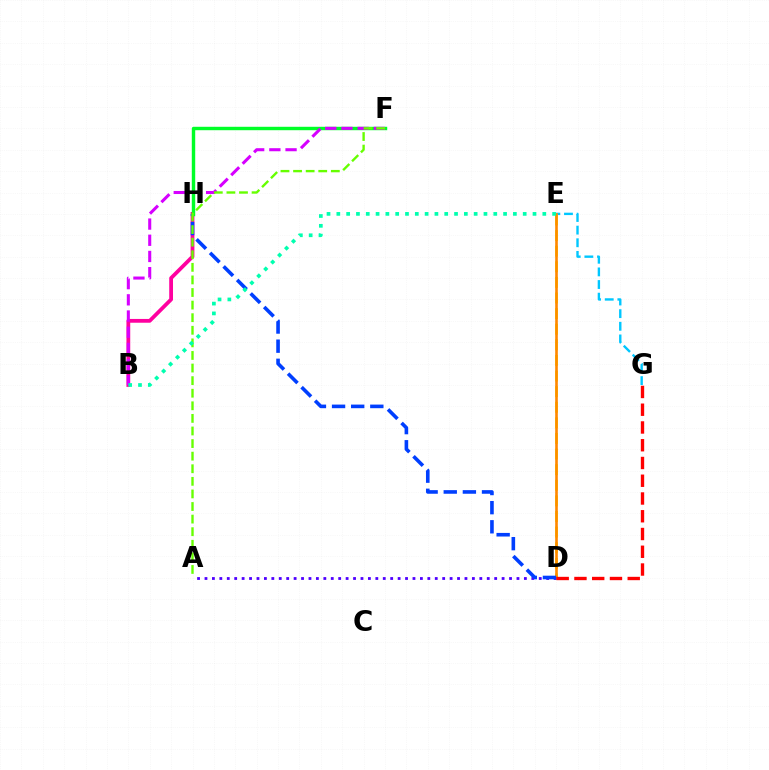{('E', 'G'): [{'color': '#00c7ff', 'line_style': 'dashed', 'thickness': 1.72}], ('D', 'E'): [{'color': '#eeff00', 'line_style': 'dashed', 'thickness': 2.12}, {'color': '#ff8800', 'line_style': 'solid', 'thickness': 1.89}], ('B', 'H'): [{'color': '#ff00a0', 'line_style': 'solid', 'thickness': 2.72}], ('A', 'D'): [{'color': '#4f00ff', 'line_style': 'dotted', 'thickness': 2.02}], ('D', 'H'): [{'color': '#003fff', 'line_style': 'dashed', 'thickness': 2.6}], ('F', 'H'): [{'color': '#00ff27', 'line_style': 'solid', 'thickness': 2.46}], ('B', 'F'): [{'color': '#d600ff', 'line_style': 'dashed', 'thickness': 2.2}], ('D', 'G'): [{'color': '#ff0000', 'line_style': 'dashed', 'thickness': 2.41}], ('A', 'F'): [{'color': '#66ff00', 'line_style': 'dashed', 'thickness': 1.71}], ('B', 'E'): [{'color': '#00ffaf', 'line_style': 'dotted', 'thickness': 2.67}]}